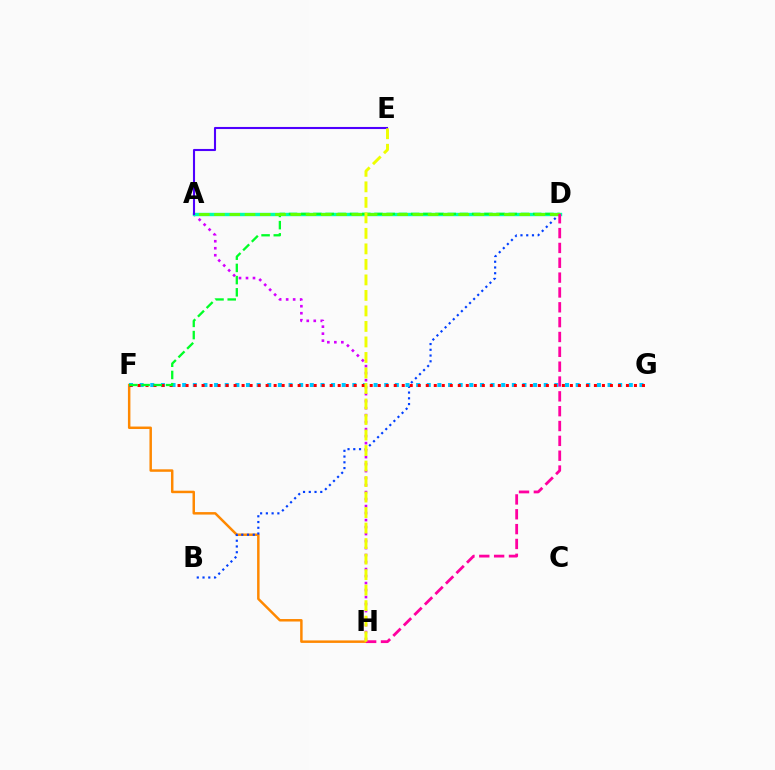{('F', 'H'): [{'color': '#ff8800', 'line_style': 'solid', 'thickness': 1.79}], ('A', 'H'): [{'color': '#d600ff', 'line_style': 'dotted', 'thickness': 1.9}], ('B', 'D'): [{'color': '#003fff', 'line_style': 'dotted', 'thickness': 1.56}], ('F', 'G'): [{'color': '#00c7ff', 'line_style': 'dotted', 'thickness': 2.89}, {'color': '#ff0000', 'line_style': 'dotted', 'thickness': 2.18}], ('A', 'D'): [{'color': '#00ffaf', 'line_style': 'solid', 'thickness': 2.44}, {'color': '#66ff00', 'line_style': 'dashed', 'thickness': 2.07}], ('D', 'F'): [{'color': '#00ff27', 'line_style': 'dashed', 'thickness': 1.66}], ('A', 'E'): [{'color': '#4f00ff', 'line_style': 'solid', 'thickness': 1.51}], ('D', 'H'): [{'color': '#ff00a0', 'line_style': 'dashed', 'thickness': 2.02}], ('E', 'H'): [{'color': '#eeff00', 'line_style': 'dashed', 'thickness': 2.11}]}